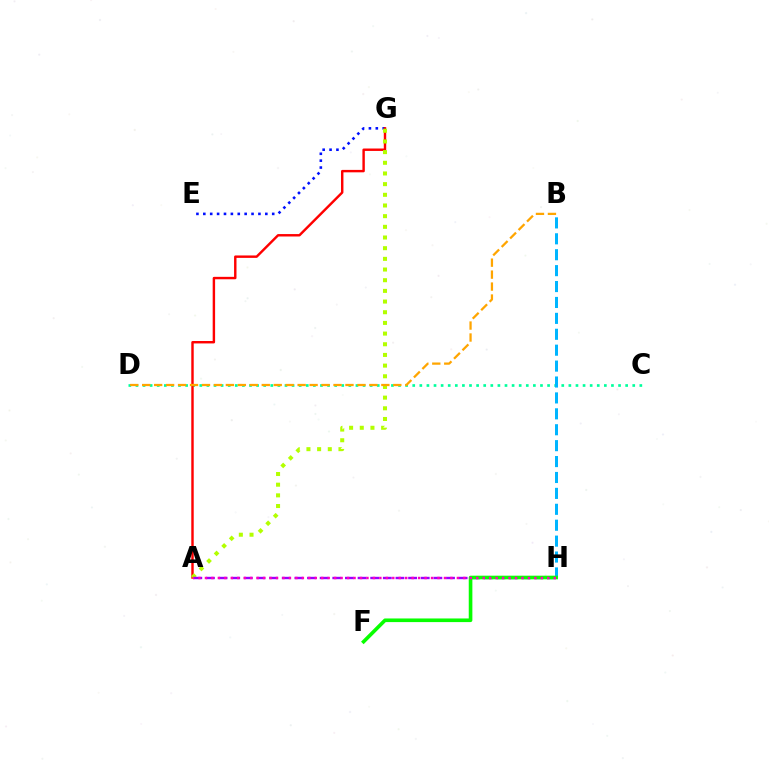{('E', 'G'): [{'color': '#0010ff', 'line_style': 'dotted', 'thickness': 1.87}], ('C', 'D'): [{'color': '#00ff9d', 'line_style': 'dotted', 'thickness': 1.93}], ('A', 'G'): [{'color': '#ff0000', 'line_style': 'solid', 'thickness': 1.75}, {'color': '#b3ff00', 'line_style': 'dotted', 'thickness': 2.9}], ('B', 'D'): [{'color': '#ffa500', 'line_style': 'dashed', 'thickness': 1.62}], ('A', 'H'): [{'color': '#9b00ff', 'line_style': 'dashed', 'thickness': 1.72}, {'color': '#ff00bd', 'line_style': 'dotted', 'thickness': 1.76}], ('B', 'H'): [{'color': '#00b5ff', 'line_style': 'dashed', 'thickness': 2.16}], ('F', 'H'): [{'color': '#08ff00', 'line_style': 'solid', 'thickness': 2.61}]}